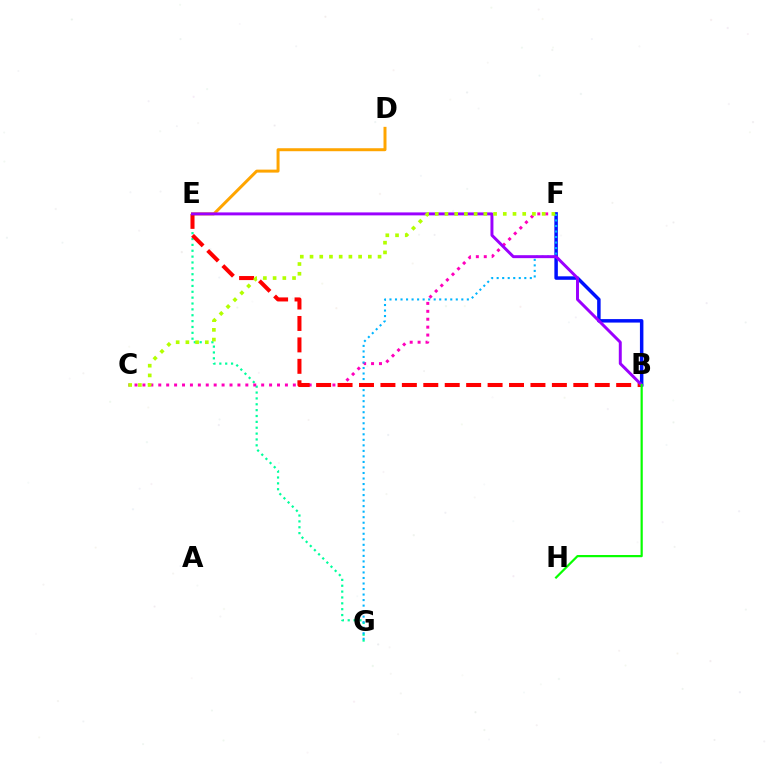{('E', 'G'): [{'color': '#00ff9d', 'line_style': 'dotted', 'thickness': 1.59}], ('C', 'F'): [{'color': '#ff00bd', 'line_style': 'dotted', 'thickness': 2.15}, {'color': '#b3ff00', 'line_style': 'dotted', 'thickness': 2.64}], ('D', 'E'): [{'color': '#ffa500', 'line_style': 'solid', 'thickness': 2.15}], ('B', 'F'): [{'color': '#0010ff', 'line_style': 'solid', 'thickness': 2.51}], ('F', 'G'): [{'color': '#00b5ff', 'line_style': 'dotted', 'thickness': 1.5}], ('B', 'E'): [{'color': '#ff0000', 'line_style': 'dashed', 'thickness': 2.91}, {'color': '#9b00ff', 'line_style': 'solid', 'thickness': 2.13}], ('B', 'H'): [{'color': '#08ff00', 'line_style': 'solid', 'thickness': 1.59}]}